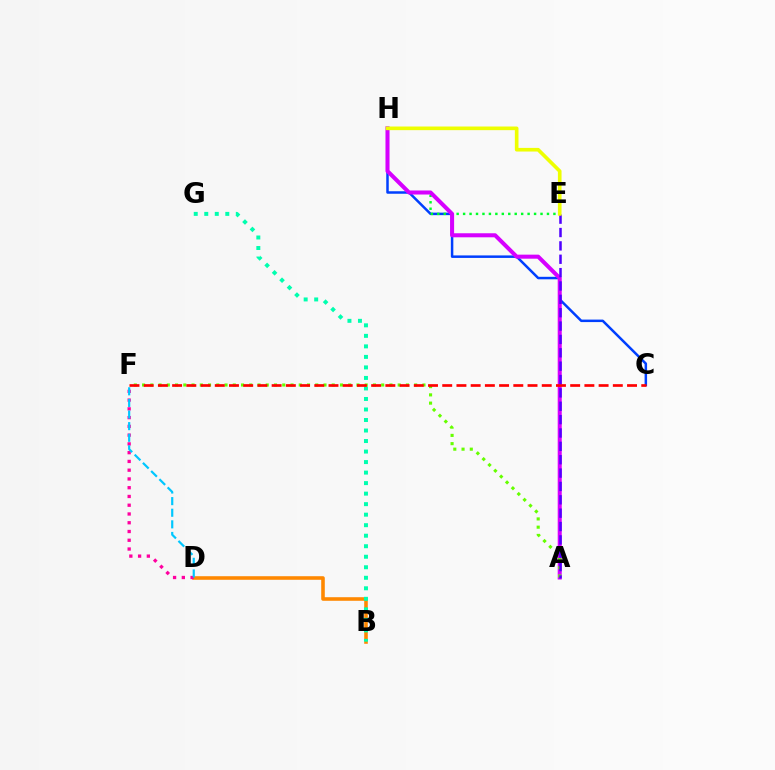{('C', 'H'): [{'color': '#003fff', 'line_style': 'solid', 'thickness': 1.8}], ('B', 'D'): [{'color': '#ff8800', 'line_style': 'solid', 'thickness': 2.58}], ('D', 'F'): [{'color': '#ff00a0', 'line_style': 'dotted', 'thickness': 2.38}, {'color': '#00c7ff', 'line_style': 'dashed', 'thickness': 1.58}], ('B', 'G'): [{'color': '#00ffaf', 'line_style': 'dotted', 'thickness': 2.86}], ('E', 'H'): [{'color': '#00ff27', 'line_style': 'dotted', 'thickness': 1.75}, {'color': '#eeff00', 'line_style': 'solid', 'thickness': 2.62}], ('A', 'H'): [{'color': '#d600ff', 'line_style': 'solid', 'thickness': 2.91}], ('A', 'F'): [{'color': '#66ff00', 'line_style': 'dotted', 'thickness': 2.24}], ('C', 'F'): [{'color': '#ff0000', 'line_style': 'dashed', 'thickness': 1.93}], ('A', 'E'): [{'color': '#4f00ff', 'line_style': 'dashed', 'thickness': 1.82}]}